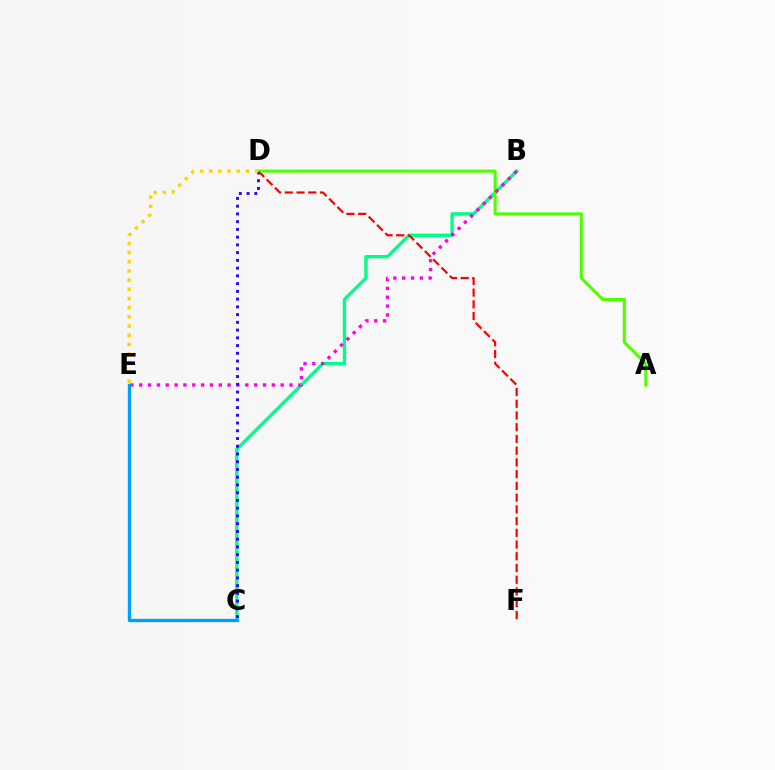{('B', 'C'): [{'color': '#00ff86', 'line_style': 'solid', 'thickness': 2.42}], ('D', 'F'): [{'color': '#ff0000', 'line_style': 'dashed', 'thickness': 1.59}], ('A', 'D'): [{'color': '#4fff00', 'line_style': 'solid', 'thickness': 2.22}], ('B', 'E'): [{'color': '#ff00ed', 'line_style': 'dotted', 'thickness': 2.4}], ('C', 'D'): [{'color': '#3700ff', 'line_style': 'dotted', 'thickness': 2.1}], ('C', 'E'): [{'color': '#009eff', 'line_style': 'solid', 'thickness': 2.41}], ('D', 'E'): [{'color': '#ffd500', 'line_style': 'dotted', 'thickness': 2.5}]}